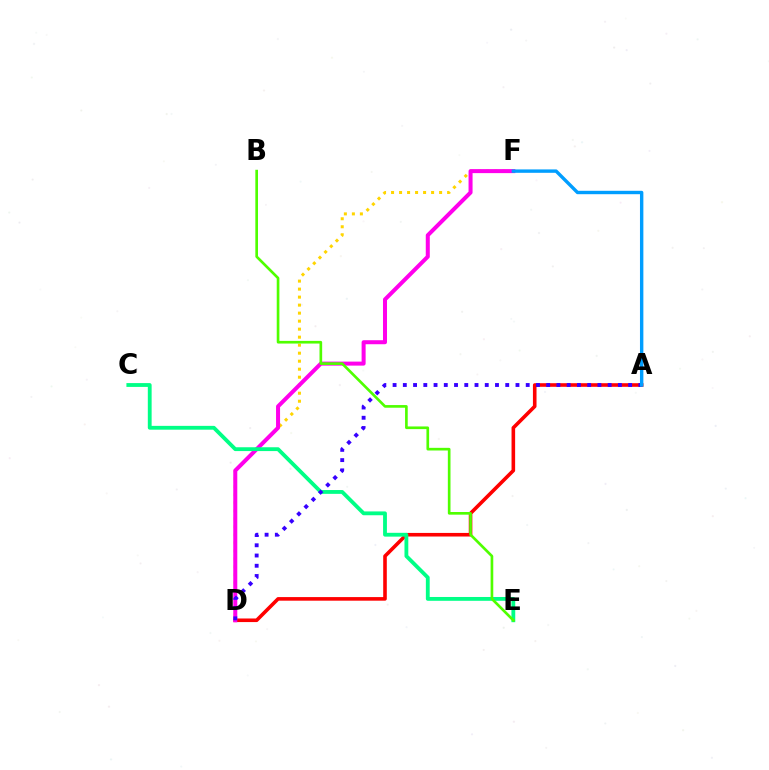{('D', 'F'): [{'color': '#ffd500', 'line_style': 'dotted', 'thickness': 2.18}, {'color': '#ff00ed', 'line_style': 'solid', 'thickness': 2.89}], ('A', 'D'): [{'color': '#ff0000', 'line_style': 'solid', 'thickness': 2.59}, {'color': '#3700ff', 'line_style': 'dotted', 'thickness': 2.78}], ('C', 'E'): [{'color': '#00ff86', 'line_style': 'solid', 'thickness': 2.75}], ('B', 'E'): [{'color': '#4fff00', 'line_style': 'solid', 'thickness': 1.92}], ('A', 'F'): [{'color': '#009eff', 'line_style': 'solid', 'thickness': 2.45}]}